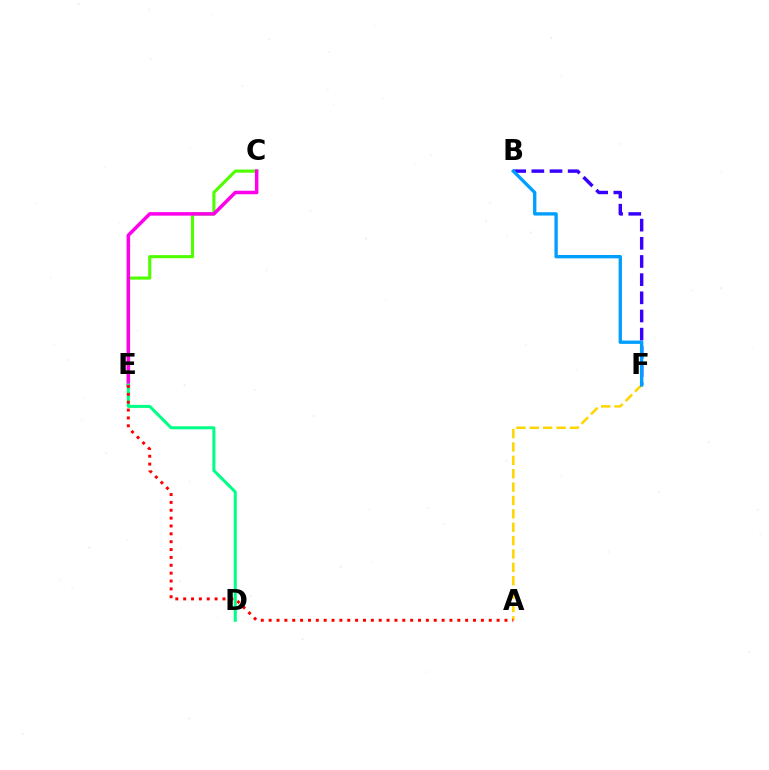{('C', 'E'): [{'color': '#4fff00', 'line_style': 'solid', 'thickness': 2.25}, {'color': '#ff00ed', 'line_style': 'solid', 'thickness': 2.52}], ('A', 'F'): [{'color': '#ffd500', 'line_style': 'dashed', 'thickness': 1.82}], ('B', 'F'): [{'color': '#3700ff', 'line_style': 'dashed', 'thickness': 2.47}, {'color': '#009eff', 'line_style': 'solid', 'thickness': 2.4}], ('D', 'E'): [{'color': '#00ff86', 'line_style': 'solid', 'thickness': 2.18}], ('A', 'E'): [{'color': '#ff0000', 'line_style': 'dotted', 'thickness': 2.14}]}